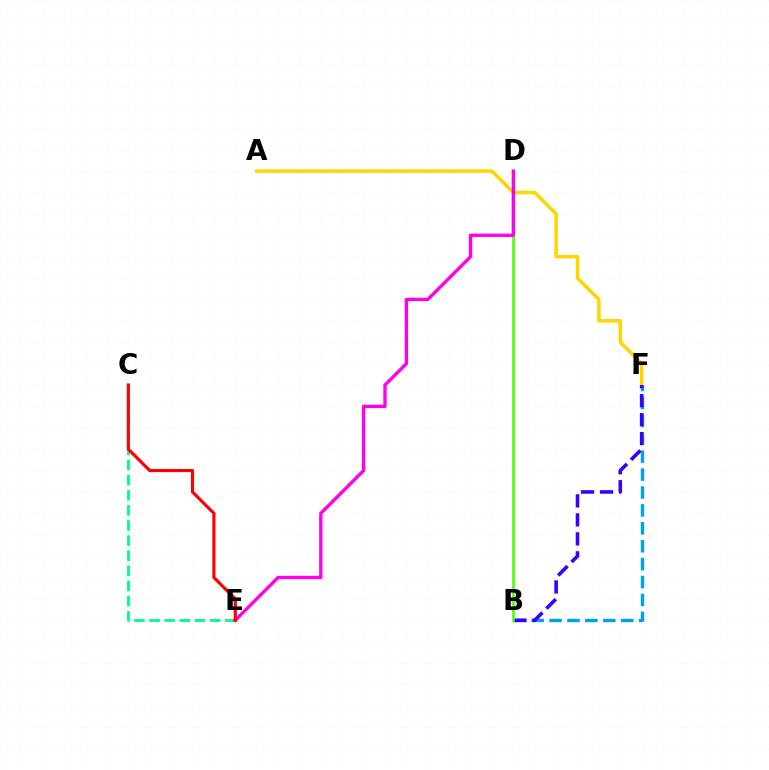{('A', 'F'): [{'color': '#ffd500', 'line_style': 'solid', 'thickness': 2.54}], ('B', 'F'): [{'color': '#009eff', 'line_style': 'dashed', 'thickness': 2.43}, {'color': '#3700ff', 'line_style': 'dashed', 'thickness': 2.58}], ('C', 'E'): [{'color': '#00ff86', 'line_style': 'dashed', 'thickness': 2.06}, {'color': '#ff0000', 'line_style': 'solid', 'thickness': 2.25}], ('B', 'D'): [{'color': '#4fff00', 'line_style': 'solid', 'thickness': 1.9}], ('D', 'E'): [{'color': '#ff00ed', 'line_style': 'solid', 'thickness': 2.4}]}